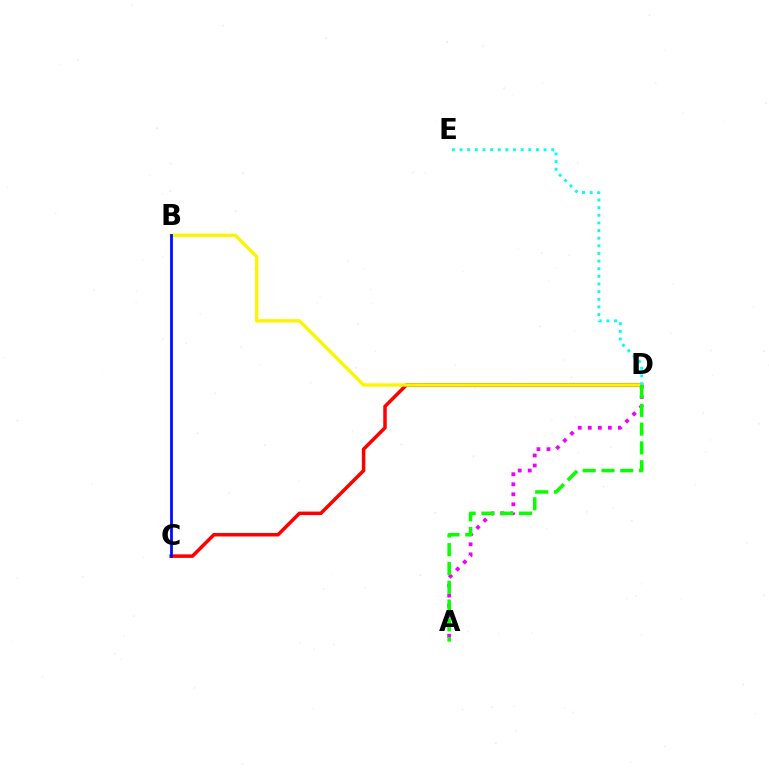{('A', 'D'): [{'color': '#ee00ff', 'line_style': 'dotted', 'thickness': 2.73}, {'color': '#08ff00', 'line_style': 'dashed', 'thickness': 2.55}], ('C', 'D'): [{'color': '#ff0000', 'line_style': 'solid', 'thickness': 2.53}], ('B', 'D'): [{'color': '#fcf500', 'line_style': 'solid', 'thickness': 2.42}], ('D', 'E'): [{'color': '#00fff6', 'line_style': 'dotted', 'thickness': 2.07}], ('B', 'C'): [{'color': '#0010ff', 'line_style': 'solid', 'thickness': 2.03}]}